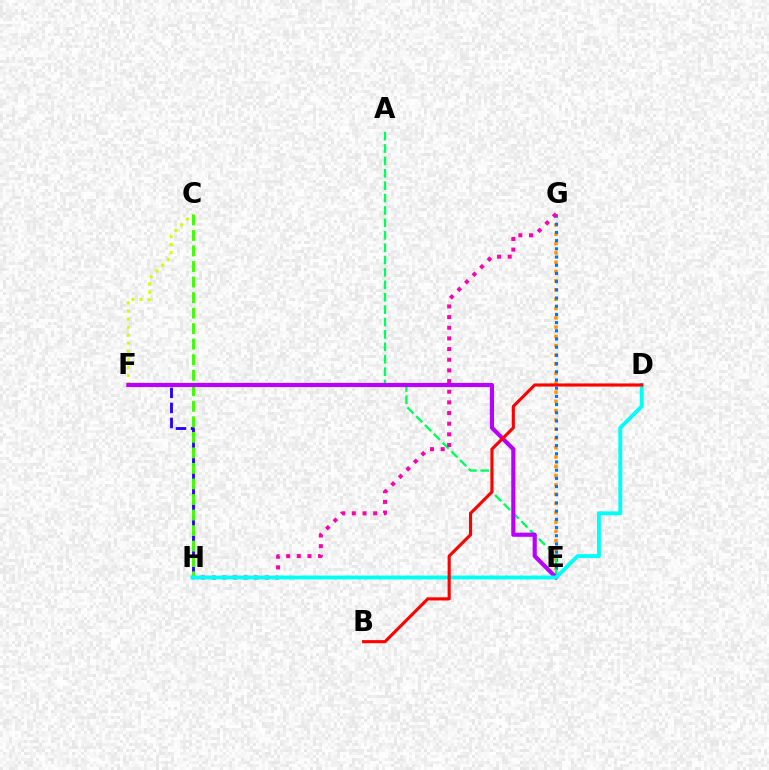{('E', 'G'): [{'color': '#ff9400', 'line_style': 'dotted', 'thickness': 2.52}, {'color': '#0074ff', 'line_style': 'dotted', 'thickness': 2.23}], ('F', 'H'): [{'color': '#2500ff', 'line_style': 'dashed', 'thickness': 2.04}], ('A', 'E'): [{'color': '#00ff5c', 'line_style': 'dashed', 'thickness': 1.68}], ('G', 'H'): [{'color': '#ff00ac', 'line_style': 'dotted', 'thickness': 2.9}], ('C', 'F'): [{'color': '#d1ff00', 'line_style': 'dotted', 'thickness': 2.19}], ('C', 'H'): [{'color': '#3dff00', 'line_style': 'dashed', 'thickness': 2.11}], ('E', 'F'): [{'color': '#b900ff', 'line_style': 'solid', 'thickness': 2.99}], ('D', 'H'): [{'color': '#00fff6', 'line_style': 'solid', 'thickness': 2.81}], ('B', 'D'): [{'color': '#ff0000', 'line_style': 'solid', 'thickness': 2.24}]}